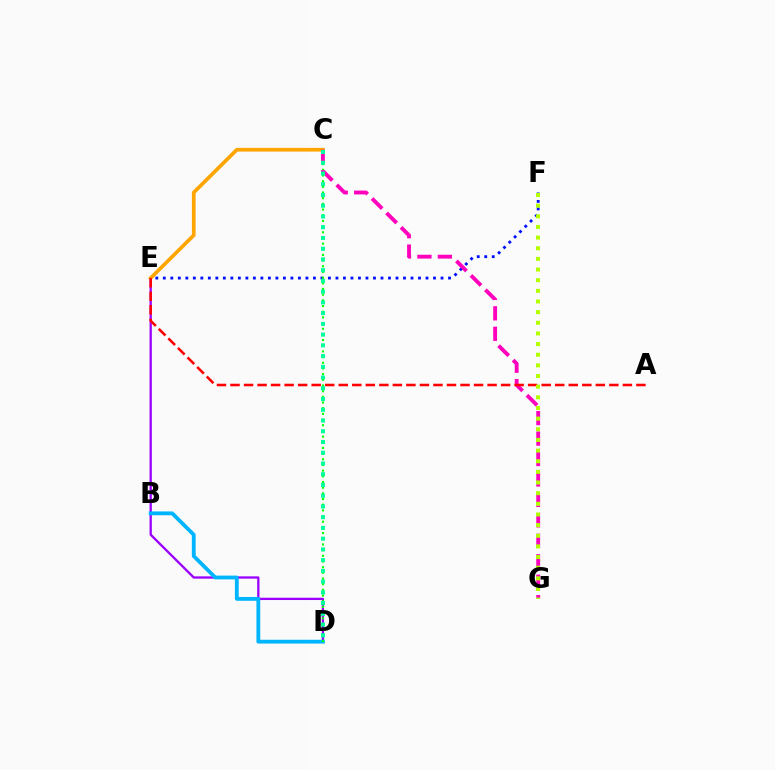{('D', 'E'): [{'color': '#9b00ff', 'line_style': 'solid', 'thickness': 1.65}], ('B', 'D'): [{'color': '#00b5ff', 'line_style': 'solid', 'thickness': 2.74}], ('E', 'F'): [{'color': '#0010ff', 'line_style': 'dotted', 'thickness': 2.04}], ('C', 'E'): [{'color': '#ffa500', 'line_style': 'solid', 'thickness': 2.67}], ('C', 'D'): [{'color': '#08ff00', 'line_style': 'dotted', 'thickness': 1.54}, {'color': '#00ff9d', 'line_style': 'dotted', 'thickness': 2.92}], ('C', 'G'): [{'color': '#ff00bd', 'line_style': 'dashed', 'thickness': 2.78}], ('A', 'E'): [{'color': '#ff0000', 'line_style': 'dashed', 'thickness': 1.84}], ('F', 'G'): [{'color': '#b3ff00', 'line_style': 'dotted', 'thickness': 2.89}]}